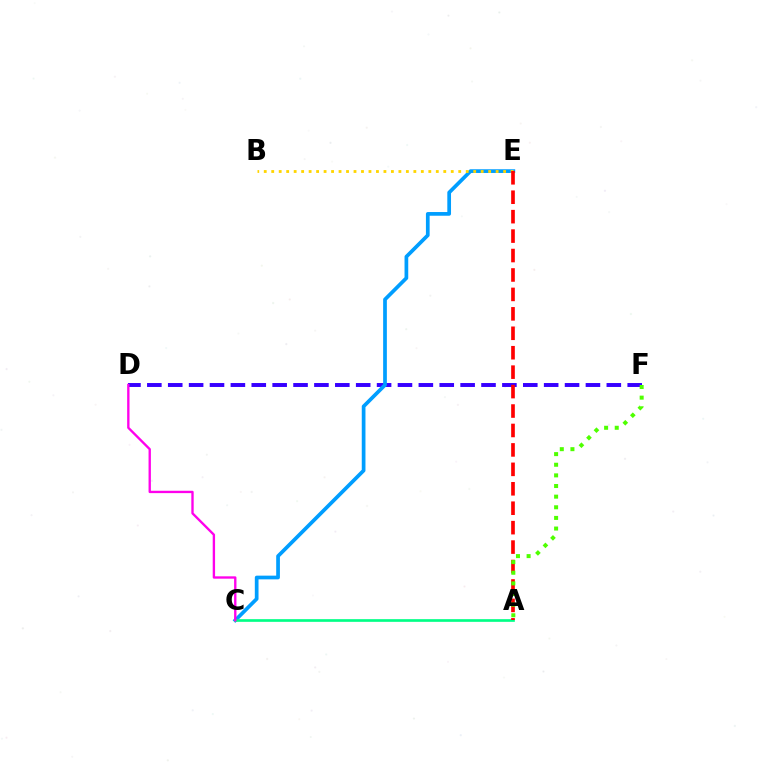{('D', 'F'): [{'color': '#3700ff', 'line_style': 'dashed', 'thickness': 2.84}], ('C', 'E'): [{'color': '#009eff', 'line_style': 'solid', 'thickness': 2.67}], ('A', 'C'): [{'color': '#00ff86', 'line_style': 'solid', 'thickness': 1.92}], ('B', 'E'): [{'color': '#ffd500', 'line_style': 'dotted', 'thickness': 2.03}], ('A', 'E'): [{'color': '#ff0000', 'line_style': 'dashed', 'thickness': 2.64}], ('A', 'F'): [{'color': '#4fff00', 'line_style': 'dotted', 'thickness': 2.89}], ('C', 'D'): [{'color': '#ff00ed', 'line_style': 'solid', 'thickness': 1.69}]}